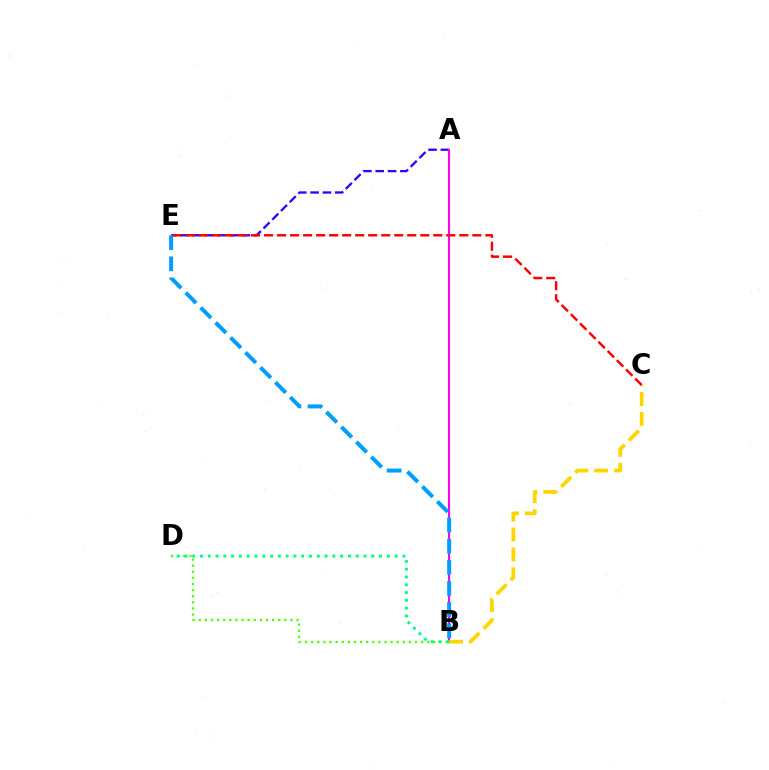{('A', 'E'): [{'color': '#3700ff', 'line_style': 'dashed', 'thickness': 1.68}], ('B', 'D'): [{'color': '#4fff00', 'line_style': 'dotted', 'thickness': 1.66}, {'color': '#00ff86', 'line_style': 'dotted', 'thickness': 2.12}], ('A', 'B'): [{'color': '#ff00ed', 'line_style': 'solid', 'thickness': 1.52}], ('B', 'E'): [{'color': '#009eff', 'line_style': 'dashed', 'thickness': 2.87}], ('B', 'C'): [{'color': '#ffd500', 'line_style': 'dashed', 'thickness': 2.7}], ('C', 'E'): [{'color': '#ff0000', 'line_style': 'dashed', 'thickness': 1.77}]}